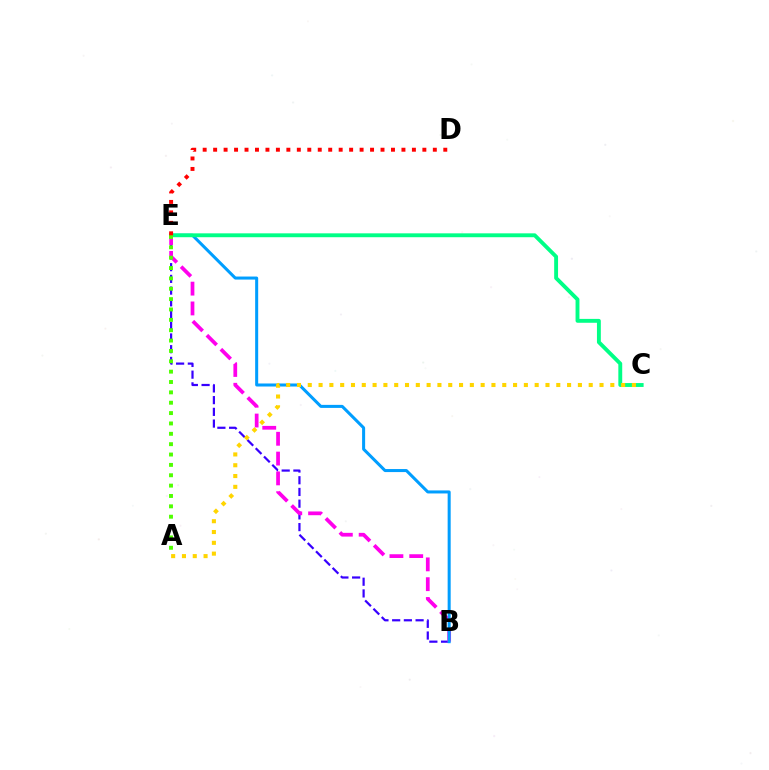{('B', 'E'): [{'color': '#3700ff', 'line_style': 'dashed', 'thickness': 1.59}, {'color': '#ff00ed', 'line_style': 'dashed', 'thickness': 2.69}, {'color': '#009eff', 'line_style': 'solid', 'thickness': 2.18}], ('C', 'E'): [{'color': '#00ff86', 'line_style': 'solid', 'thickness': 2.79}], ('A', 'E'): [{'color': '#4fff00', 'line_style': 'dotted', 'thickness': 2.82}], ('A', 'C'): [{'color': '#ffd500', 'line_style': 'dotted', 'thickness': 2.94}], ('D', 'E'): [{'color': '#ff0000', 'line_style': 'dotted', 'thickness': 2.84}]}